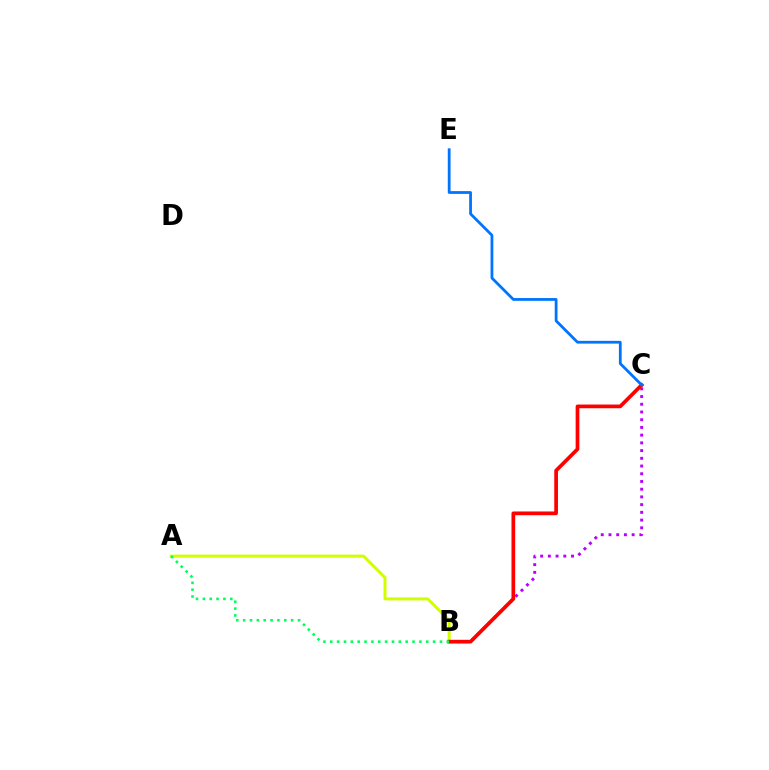{('B', 'C'): [{'color': '#b900ff', 'line_style': 'dotted', 'thickness': 2.1}, {'color': '#ff0000', 'line_style': 'solid', 'thickness': 2.67}], ('A', 'B'): [{'color': '#d1ff00', 'line_style': 'solid', 'thickness': 2.17}, {'color': '#00ff5c', 'line_style': 'dotted', 'thickness': 1.86}], ('C', 'E'): [{'color': '#0074ff', 'line_style': 'solid', 'thickness': 2.0}]}